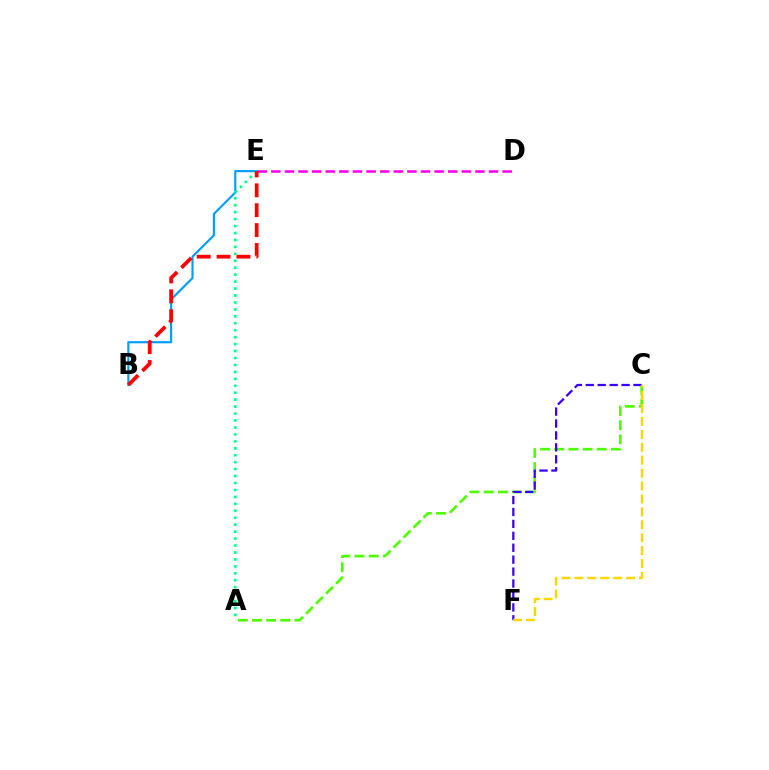{('B', 'E'): [{'color': '#009eff', 'line_style': 'solid', 'thickness': 1.56}, {'color': '#ff0000', 'line_style': 'dashed', 'thickness': 2.7}], ('A', 'C'): [{'color': '#4fff00', 'line_style': 'dashed', 'thickness': 1.92}], ('A', 'E'): [{'color': '#00ff86', 'line_style': 'dotted', 'thickness': 1.89}], ('C', 'F'): [{'color': '#3700ff', 'line_style': 'dashed', 'thickness': 1.62}, {'color': '#ffd500', 'line_style': 'dashed', 'thickness': 1.76}], ('D', 'E'): [{'color': '#ff00ed', 'line_style': 'dashed', 'thickness': 1.85}]}